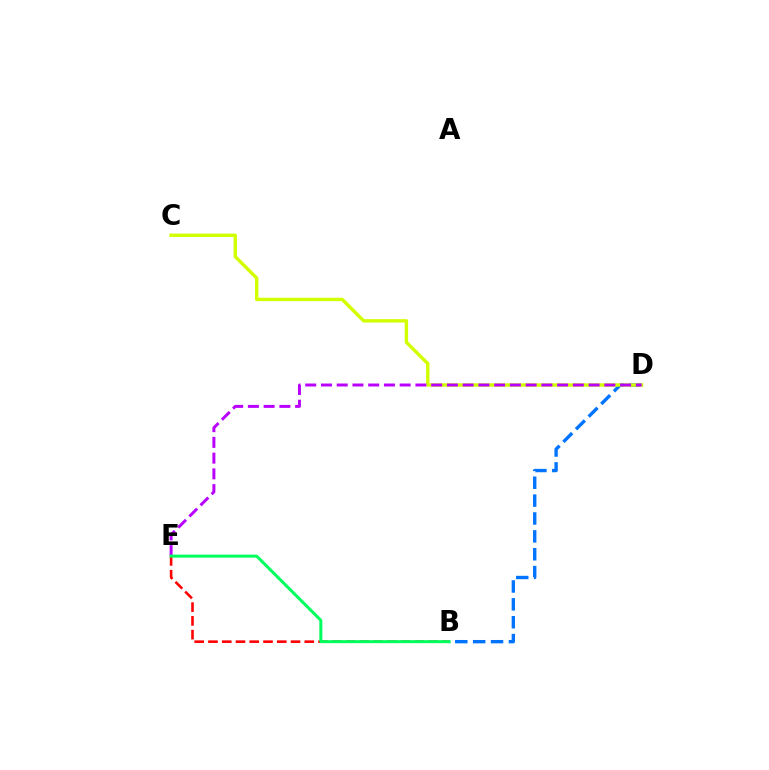{('B', 'D'): [{'color': '#0074ff', 'line_style': 'dashed', 'thickness': 2.43}], ('B', 'E'): [{'color': '#ff0000', 'line_style': 'dashed', 'thickness': 1.87}, {'color': '#00ff5c', 'line_style': 'solid', 'thickness': 2.16}], ('C', 'D'): [{'color': '#d1ff00', 'line_style': 'solid', 'thickness': 2.44}], ('D', 'E'): [{'color': '#b900ff', 'line_style': 'dashed', 'thickness': 2.14}]}